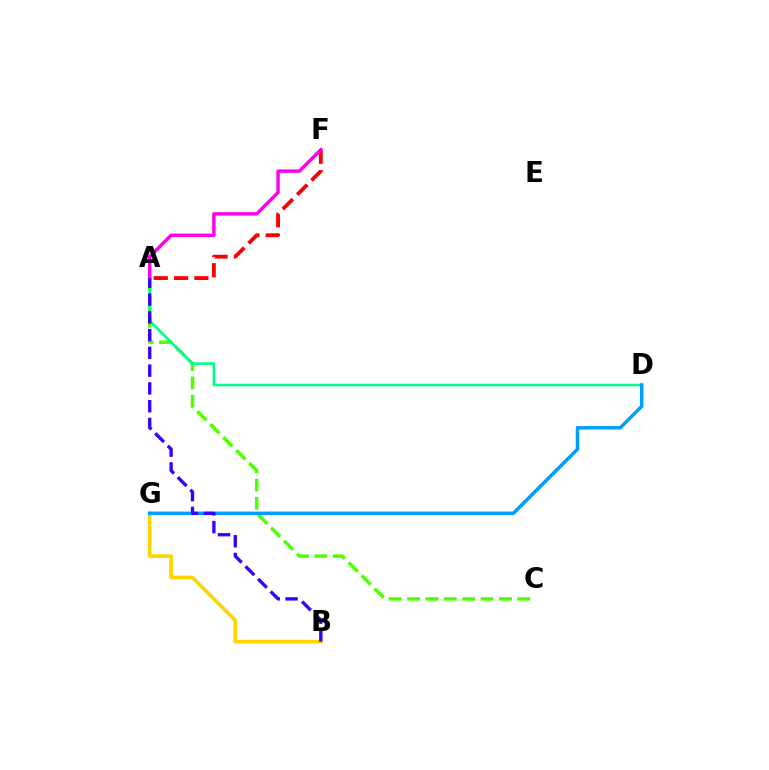{('A', 'F'): [{'color': '#ff0000', 'line_style': 'dashed', 'thickness': 2.76}, {'color': '#ff00ed', 'line_style': 'solid', 'thickness': 2.47}], ('A', 'C'): [{'color': '#4fff00', 'line_style': 'dashed', 'thickness': 2.5}], ('A', 'D'): [{'color': '#00ff86', 'line_style': 'solid', 'thickness': 1.86}], ('B', 'G'): [{'color': '#ffd500', 'line_style': 'solid', 'thickness': 2.66}], ('D', 'G'): [{'color': '#009eff', 'line_style': 'solid', 'thickness': 2.52}], ('A', 'B'): [{'color': '#3700ff', 'line_style': 'dashed', 'thickness': 2.41}]}